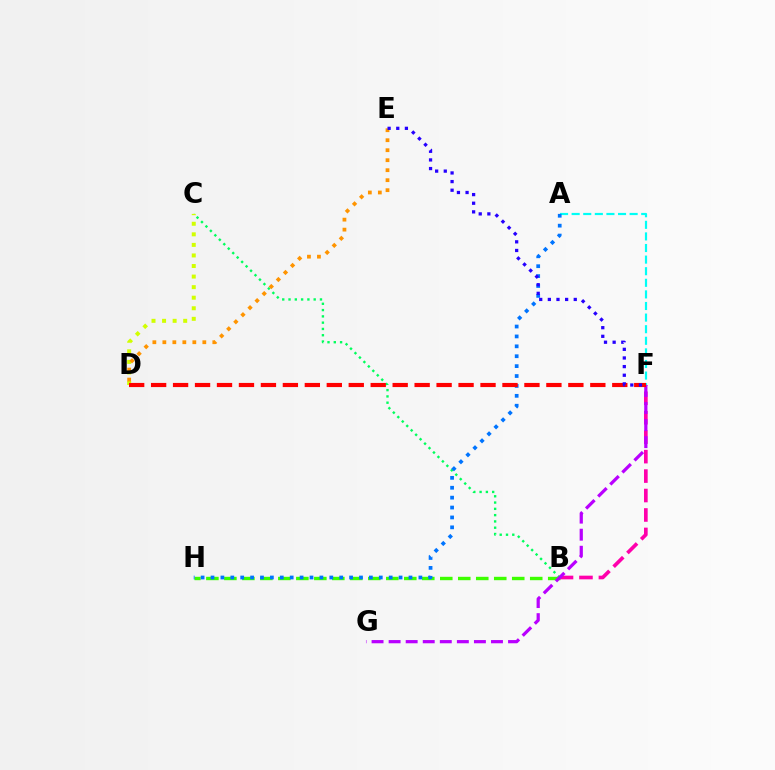{('B', 'C'): [{'color': '#00ff5c', 'line_style': 'dotted', 'thickness': 1.71}], ('A', 'F'): [{'color': '#00fff6', 'line_style': 'dashed', 'thickness': 1.58}], ('B', 'H'): [{'color': '#3dff00', 'line_style': 'dashed', 'thickness': 2.44}], ('C', 'D'): [{'color': '#d1ff00', 'line_style': 'dotted', 'thickness': 2.87}], ('A', 'H'): [{'color': '#0074ff', 'line_style': 'dotted', 'thickness': 2.69}], ('B', 'F'): [{'color': '#ff00ac', 'line_style': 'dashed', 'thickness': 2.64}], ('D', 'E'): [{'color': '#ff9400', 'line_style': 'dotted', 'thickness': 2.71}], ('F', 'G'): [{'color': '#b900ff', 'line_style': 'dashed', 'thickness': 2.32}], ('D', 'F'): [{'color': '#ff0000', 'line_style': 'dashed', 'thickness': 2.98}], ('E', 'F'): [{'color': '#2500ff', 'line_style': 'dotted', 'thickness': 2.35}]}